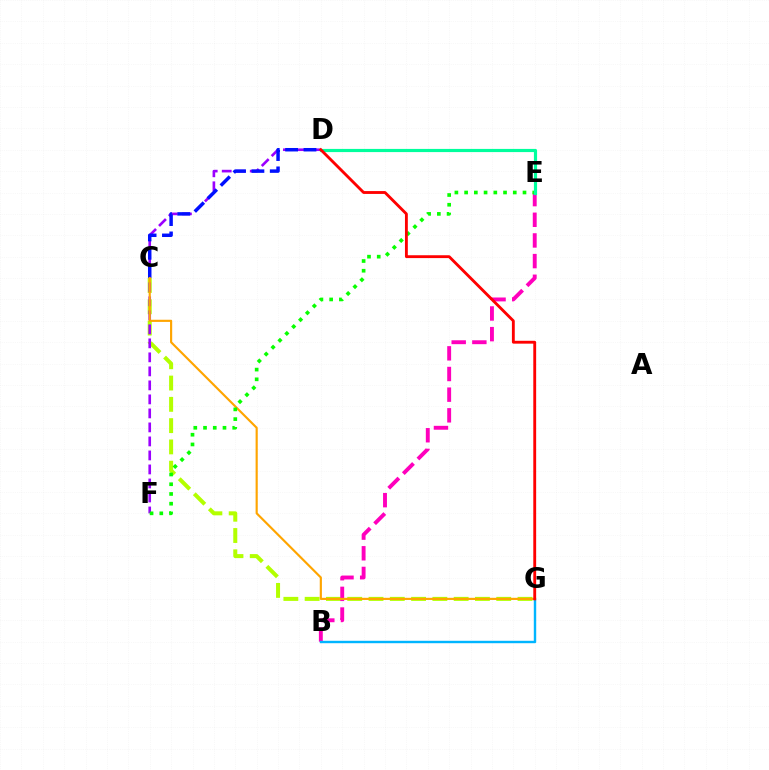{('C', 'G'): [{'color': '#b3ff00', 'line_style': 'dashed', 'thickness': 2.89}, {'color': '#ffa500', 'line_style': 'solid', 'thickness': 1.55}], ('D', 'F'): [{'color': '#9b00ff', 'line_style': 'dashed', 'thickness': 1.9}], ('C', 'D'): [{'color': '#0010ff', 'line_style': 'dashed', 'thickness': 2.49}], ('B', 'E'): [{'color': '#ff00bd', 'line_style': 'dashed', 'thickness': 2.81}], ('E', 'F'): [{'color': '#08ff00', 'line_style': 'dotted', 'thickness': 2.64}], ('B', 'G'): [{'color': '#00b5ff', 'line_style': 'solid', 'thickness': 1.74}], ('D', 'E'): [{'color': '#00ff9d', 'line_style': 'solid', 'thickness': 2.28}], ('D', 'G'): [{'color': '#ff0000', 'line_style': 'solid', 'thickness': 2.06}]}